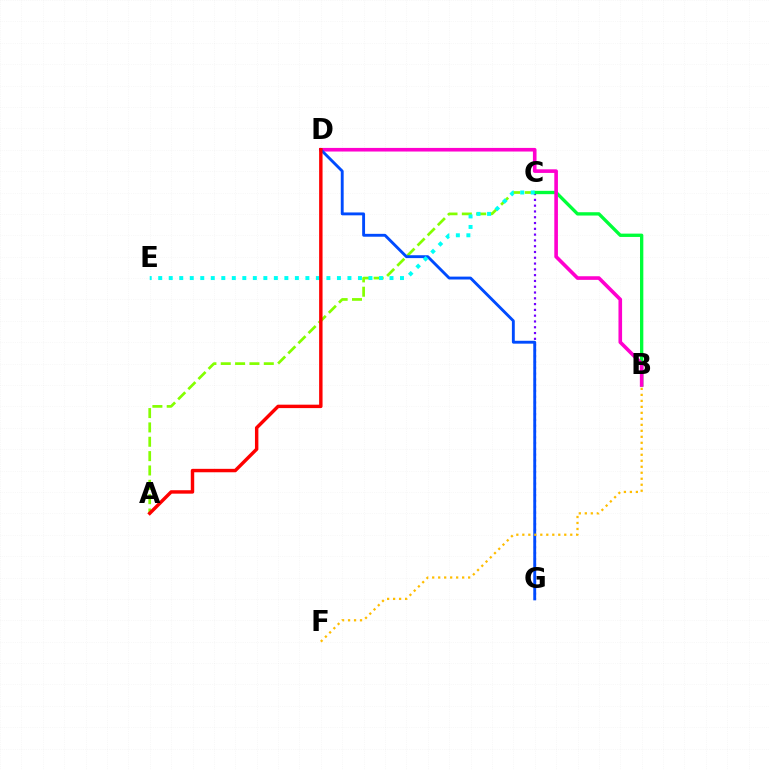{('C', 'G'): [{'color': '#7200ff', 'line_style': 'dotted', 'thickness': 1.57}], ('A', 'C'): [{'color': '#84ff00', 'line_style': 'dashed', 'thickness': 1.95}], ('B', 'C'): [{'color': '#00ff39', 'line_style': 'solid', 'thickness': 2.4}], ('B', 'D'): [{'color': '#ff00cf', 'line_style': 'solid', 'thickness': 2.61}], ('D', 'G'): [{'color': '#004bff', 'line_style': 'solid', 'thickness': 2.07}], ('B', 'F'): [{'color': '#ffbd00', 'line_style': 'dotted', 'thickness': 1.63}], ('C', 'E'): [{'color': '#00fff6', 'line_style': 'dotted', 'thickness': 2.86}], ('A', 'D'): [{'color': '#ff0000', 'line_style': 'solid', 'thickness': 2.47}]}